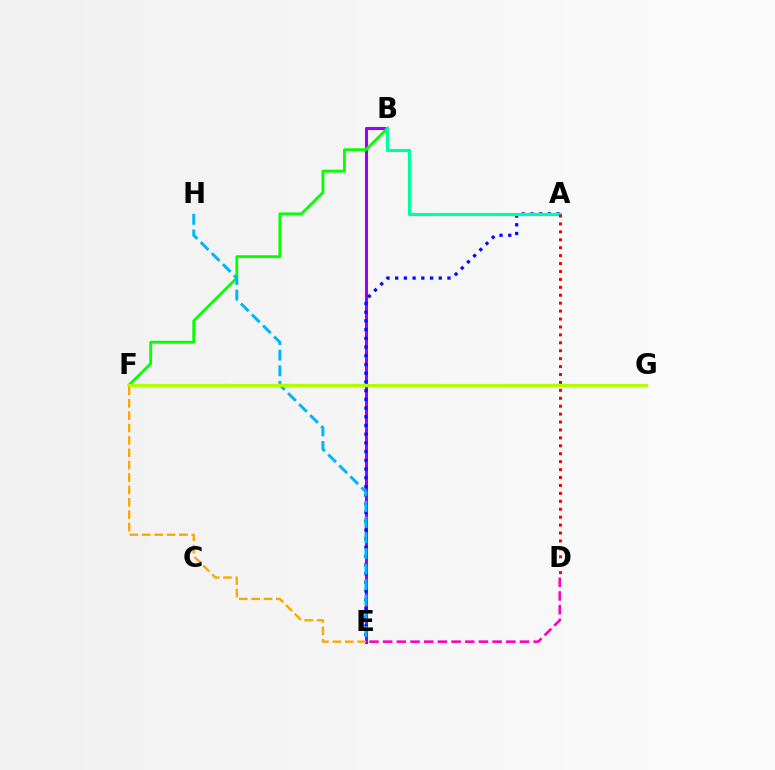{('B', 'E'): [{'color': '#9b00ff', 'line_style': 'solid', 'thickness': 2.2}], ('B', 'F'): [{'color': '#08ff00', 'line_style': 'solid', 'thickness': 2.06}], ('A', 'E'): [{'color': '#0010ff', 'line_style': 'dotted', 'thickness': 2.37}], ('D', 'E'): [{'color': '#ff00bd', 'line_style': 'dashed', 'thickness': 1.86}], ('E', 'H'): [{'color': '#00b5ff', 'line_style': 'dashed', 'thickness': 2.12}], ('A', 'B'): [{'color': '#00ff9d', 'line_style': 'solid', 'thickness': 2.28}], ('F', 'G'): [{'color': '#b3ff00', 'line_style': 'solid', 'thickness': 2.35}], ('E', 'F'): [{'color': '#ffa500', 'line_style': 'dashed', 'thickness': 1.68}], ('A', 'D'): [{'color': '#ff0000', 'line_style': 'dotted', 'thickness': 2.15}]}